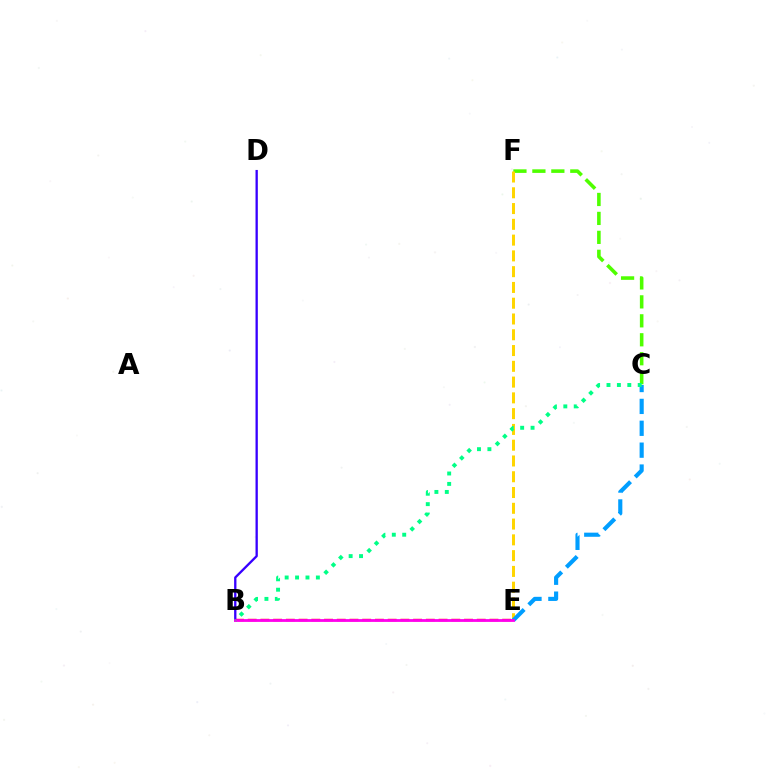{('C', 'F'): [{'color': '#4fff00', 'line_style': 'dashed', 'thickness': 2.57}], ('E', 'F'): [{'color': '#ffd500', 'line_style': 'dashed', 'thickness': 2.14}], ('B', 'E'): [{'color': '#ff0000', 'line_style': 'dashed', 'thickness': 1.73}, {'color': '#ff00ed', 'line_style': 'solid', 'thickness': 2.01}], ('B', 'D'): [{'color': '#3700ff', 'line_style': 'solid', 'thickness': 1.67}], ('C', 'E'): [{'color': '#009eff', 'line_style': 'dashed', 'thickness': 2.97}], ('B', 'C'): [{'color': '#00ff86', 'line_style': 'dotted', 'thickness': 2.83}]}